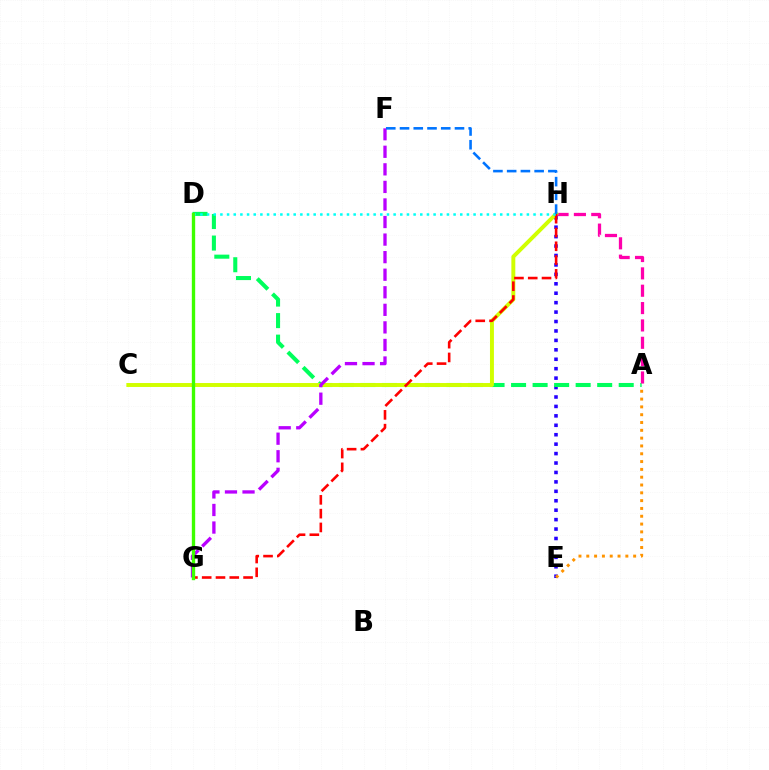{('E', 'H'): [{'color': '#2500ff', 'line_style': 'dotted', 'thickness': 2.56}], ('A', 'D'): [{'color': '#00ff5c', 'line_style': 'dashed', 'thickness': 2.92}], ('A', 'H'): [{'color': '#ff00ac', 'line_style': 'dashed', 'thickness': 2.36}], ('C', 'H'): [{'color': '#d1ff00', 'line_style': 'solid', 'thickness': 2.84}], ('G', 'H'): [{'color': '#ff0000', 'line_style': 'dashed', 'thickness': 1.87}], ('F', 'G'): [{'color': '#b900ff', 'line_style': 'dashed', 'thickness': 2.39}], ('A', 'E'): [{'color': '#ff9400', 'line_style': 'dotted', 'thickness': 2.12}], ('D', 'H'): [{'color': '#00fff6', 'line_style': 'dotted', 'thickness': 1.81}], ('D', 'G'): [{'color': '#3dff00', 'line_style': 'solid', 'thickness': 2.41}], ('F', 'H'): [{'color': '#0074ff', 'line_style': 'dashed', 'thickness': 1.87}]}